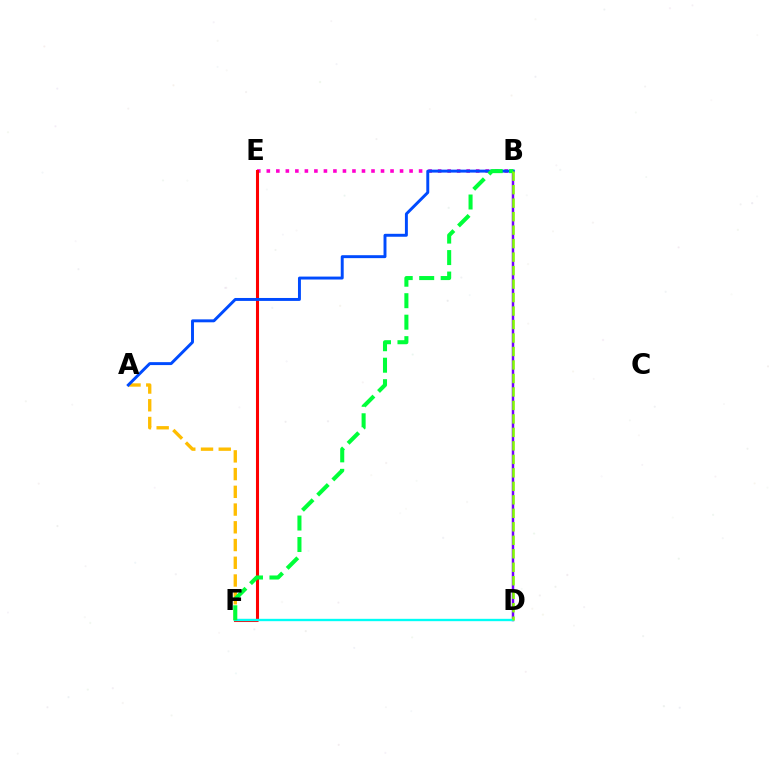{('B', 'E'): [{'color': '#ff00cf', 'line_style': 'dotted', 'thickness': 2.59}], ('E', 'F'): [{'color': '#ff0000', 'line_style': 'solid', 'thickness': 2.2}], ('A', 'F'): [{'color': '#ffbd00', 'line_style': 'dashed', 'thickness': 2.41}], ('B', 'D'): [{'color': '#7200ff', 'line_style': 'solid', 'thickness': 1.78}, {'color': '#84ff00', 'line_style': 'dashed', 'thickness': 1.83}], ('A', 'B'): [{'color': '#004bff', 'line_style': 'solid', 'thickness': 2.11}], ('D', 'F'): [{'color': '#00fff6', 'line_style': 'solid', 'thickness': 1.69}], ('B', 'F'): [{'color': '#00ff39', 'line_style': 'dashed', 'thickness': 2.92}]}